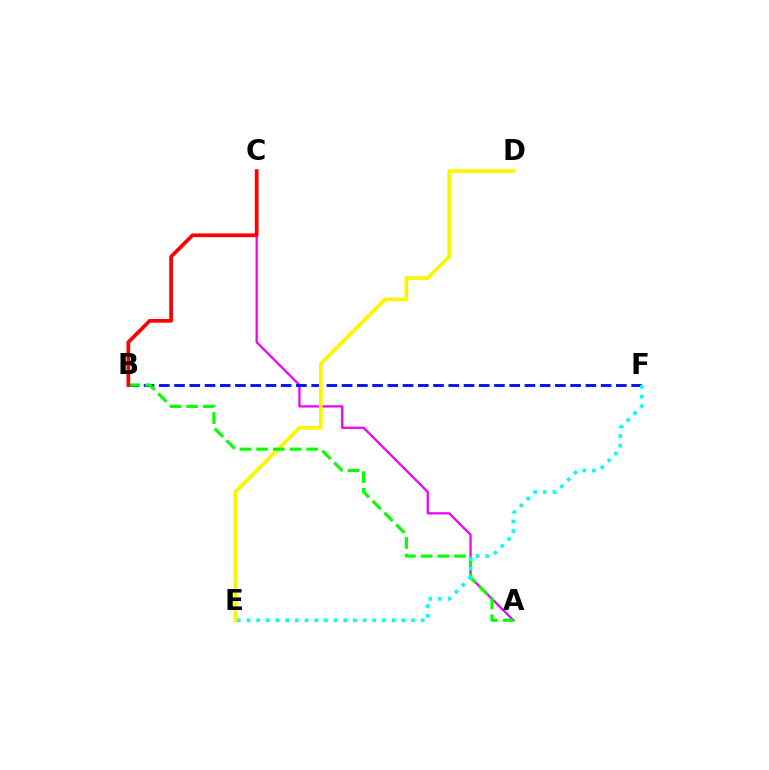{('A', 'C'): [{'color': '#ee00ff', 'line_style': 'solid', 'thickness': 1.64}], ('B', 'F'): [{'color': '#0010ff', 'line_style': 'dashed', 'thickness': 2.07}], ('D', 'E'): [{'color': '#fcf500', 'line_style': 'solid', 'thickness': 2.67}], ('A', 'B'): [{'color': '#08ff00', 'line_style': 'dashed', 'thickness': 2.27}], ('B', 'C'): [{'color': '#ff0000', 'line_style': 'solid', 'thickness': 2.69}], ('E', 'F'): [{'color': '#00fff6', 'line_style': 'dotted', 'thickness': 2.63}]}